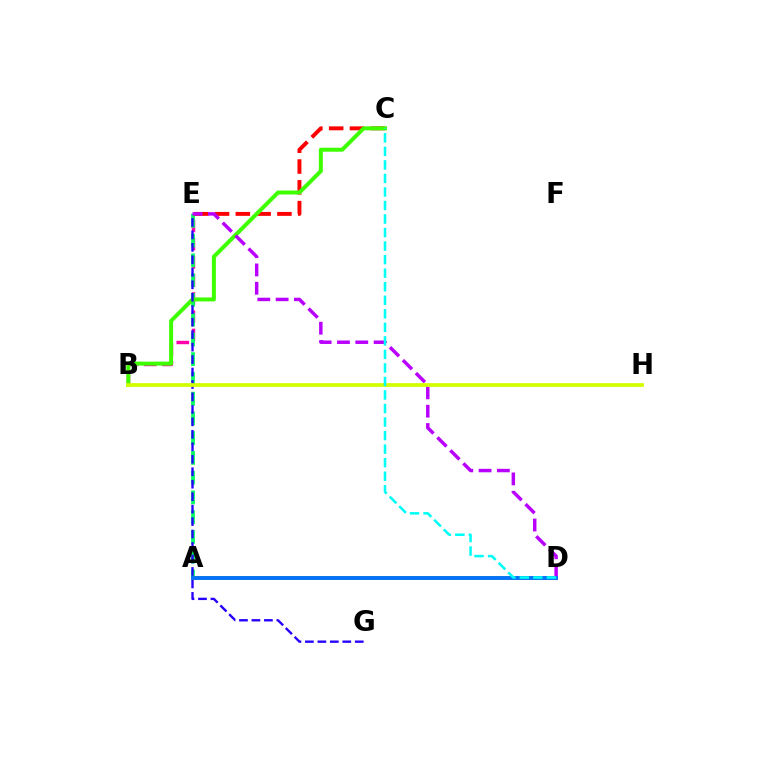{('B', 'E'): [{'color': '#ff00ac', 'line_style': 'dashed', 'thickness': 2.47}], ('A', 'E'): [{'color': '#00ff5c', 'line_style': 'dashed', 'thickness': 2.68}], ('C', 'E'): [{'color': '#ff0000', 'line_style': 'dashed', 'thickness': 2.82}], ('A', 'D'): [{'color': '#ff9400', 'line_style': 'solid', 'thickness': 2.77}, {'color': '#0074ff', 'line_style': 'solid', 'thickness': 2.78}], ('B', 'C'): [{'color': '#3dff00', 'line_style': 'solid', 'thickness': 2.87}], ('E', 'G'): [{'color': '#2500ff', 'line_style': 'dashed', 'thickness': 1.69}], ('D', 'E'): [{'color': '#b900ff', 'line_style': 'dashed', 'thickness': 2.49}], ('B', 'H'): [{'color': '#d1ff00', 'line_style': 'solid', 'thickness': 2.69}], ('C', 'D'): [{'color': '#00fff6', 'line_style': 'dashed', 'thickness': 1.84}]}